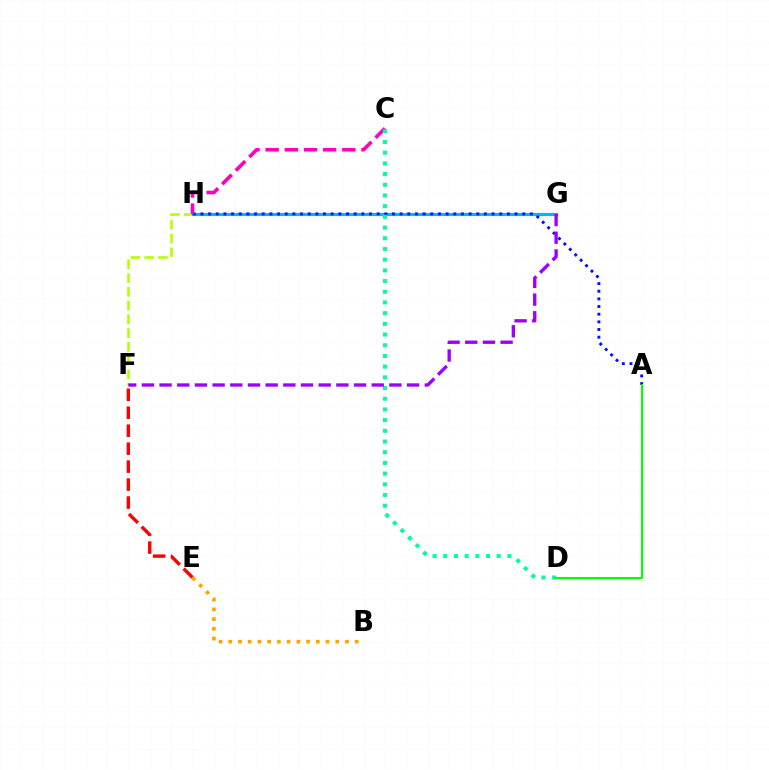{('F', 'H'): [{'color': '#b3ff00', 'line_style': 'dashed', 'thickness': 1.87}], ('G', 'H'): [{'color': '#00b5ff', 'line_style': 'solid', 'thickness': 2.28}], ('A', 'H'): [{'color': '#0010ff', 'line_style': 'dotted', 'thickness': 2.08}], ('E', 'F'): [{'color': '#ff0000', 'line_style': 'dashed', 'thickness': 2.44}], ('B', 'E'): [{'color': '#ffa500', 'line_style': 'dotted', 'thickness': 2.64}], ('C', 'H'): [{'color': '#ff00bd', 'line_style': 'dashed', 'thickness': 2.6}], ('C', 'D'): [{'color': '#00ff9d', 'line_style': 'dotted', 'thickness': 2.91}], ('A', 'D'): [{'color': '#08ff00', 'line_style': 'solid', 'thickness': 1.51}], ('F', 'G'): [{'color': '#9b00ff', 'line_style': 'dashed', 'thickness': 2.4}]}